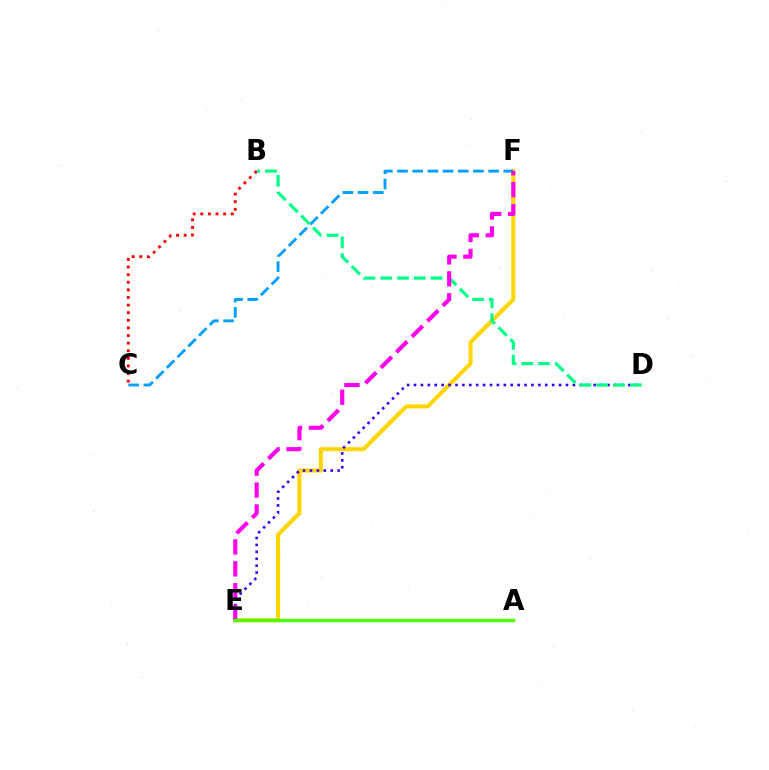{('E', 'F'): [{'color': '#ffd500', 'line_style': 'solid', 'thickness': 2.91}, {'color': '#ff00ed', 'line_style': 'dashed', 'thickness': 2.98}], ('D', 'E'): [{'color': '#3700ff', 'line_style': 'dotted', 'thickness': 1.88}], ('C', 'F'): [{'color': '#009eff', 'line_style': 'dashed', 'thickness': 2.06}], ('B', 'D'): [{'color': '#00ff86', 'line_style': 'dashed', 'thickness': 2.28}], ('A', 'E'): [{'color': '#4fff00', 'line_style': 'solid', 'thickness': 2.47}], ('B', 'C'): [{'color': '#ff0000', 'line_style': 'dotted', 'thickness': 2.07}]}